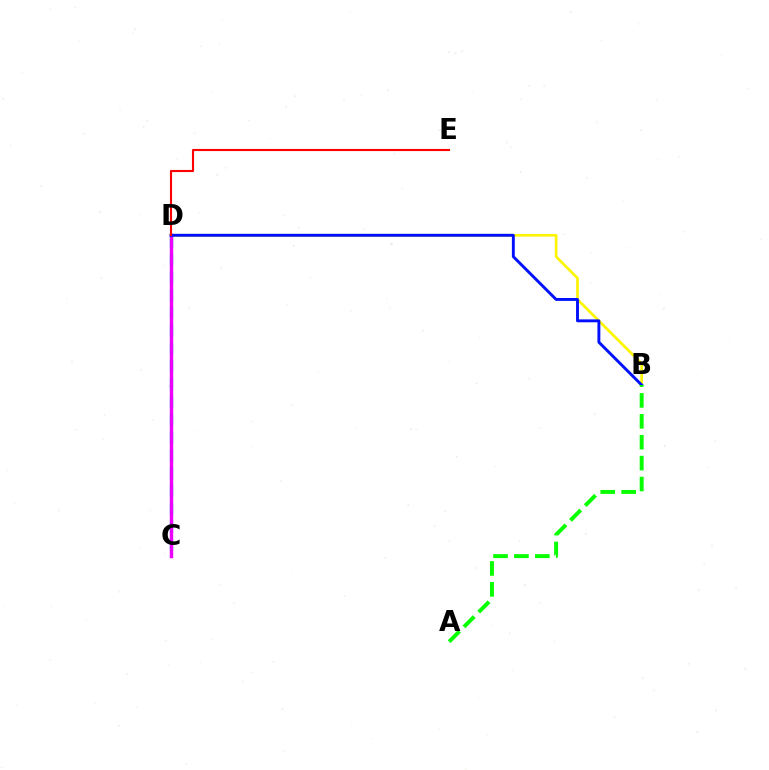{('B', 'D'): [{'color': '#fcf500', 'line_style': 'solid', 'thickness': 1.92}, {'color': '#0010ff', 'line_style': 'solid', 'thickness': 2.09}], ('C', 'D'): [{'color': '#00fff6', 'line_style': 'dashed', 'thickness': 2.42}, {'color': '#ee00ff', 'line_style': 'solid', 'thickness': 2.46}], ('A', 'B'): [{'color': '#08ff00', 'line_style': 'dashed', 'thickness': 2.84}], ('D', 'E'): [{'color': '#ff0000', 'line_style': 'solid', 'thickness': 1.52}]}